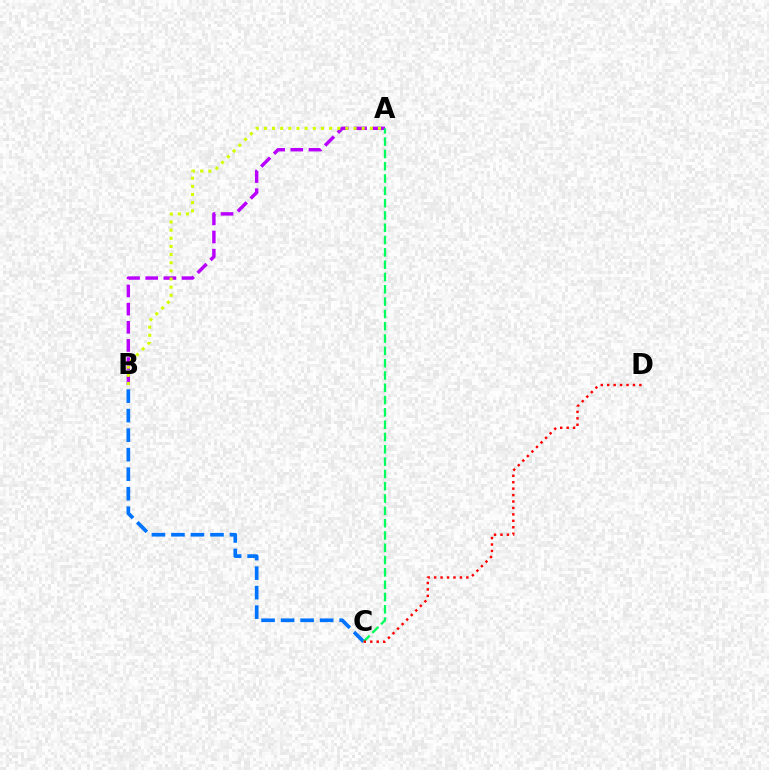{('A', 'B'): [{'color': '#b900ff', 'line_style': 'dashed', 'thickness': 2.46}, {'color': '#d1ff00', 'line_style': 'dotted', 'thickness': 2.21}], ('B', 'C'): [{'color': '#0074ff', 'line_style': 'dashed', 'thickness': 2.65}], ('A', 'C'): [{'color': '#00ff5c', 'line_style': 'dashed', 'thickness': 1.67}], ('C', 'D'): [{'color': '#ff0000', 'line_style': 'dotted', 'thickness': 1.75}]}